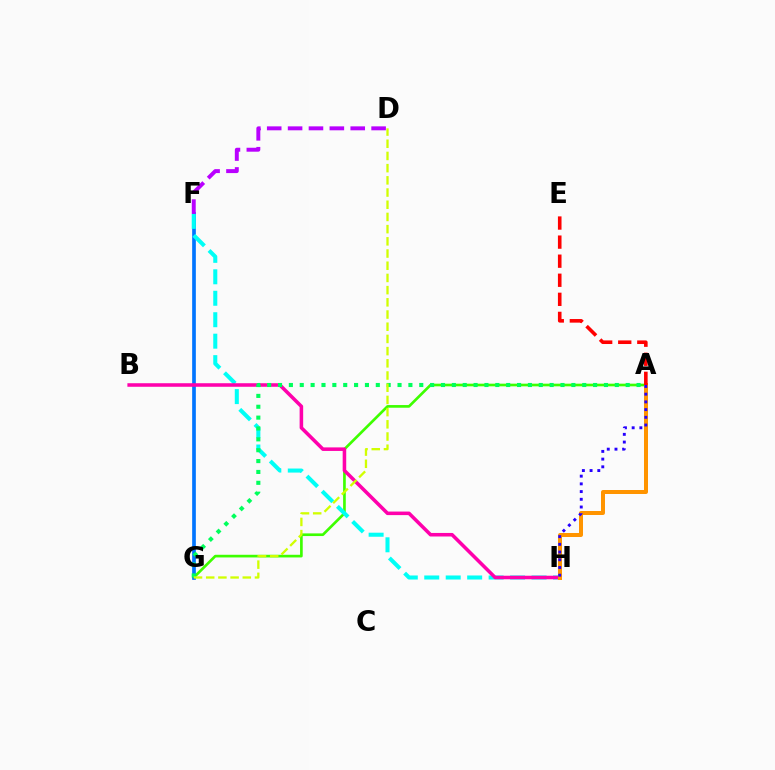{('A', 'G'): [{'color': '#3dff00', 'line_style': 'solid', 'thickness': 1.92}, {'color': '#00ff5c', 'line_style': 'dotted', 'thickness': 2.95}], ('F', 'G'): [{'color': '#0074ff', 'line_style': 'solid', 'thickness': 2.65}], ('F', 'H'): [{'color': '#00fff6', 'line_style': 'dashed', 'thickness': 2.92}], ('D', 'F'): [{'color': '#b900ff', 'line_style': 'dashed', 'thickness': 2.84}], ('B', 'H'): [{'color': '#ff00ac', 'line_style': 'solid', 'thickness': 2.55}], ('A', 'H'): [{'color': '#ff9400', 'line_style': 'solid', 'thickness': 2.87}, {'color': '#2500ff', 'line_style': 'dotted', 'thickness': 2.1}], ('D', 'G'): [{'color': '#d1ff00', 'line_style': 'dashed', 'thickness': 1.66}], ('A', 'E'): [{'color': '#ff0000', 'line_style': 'dashed', 'thickness': 2.59}]}